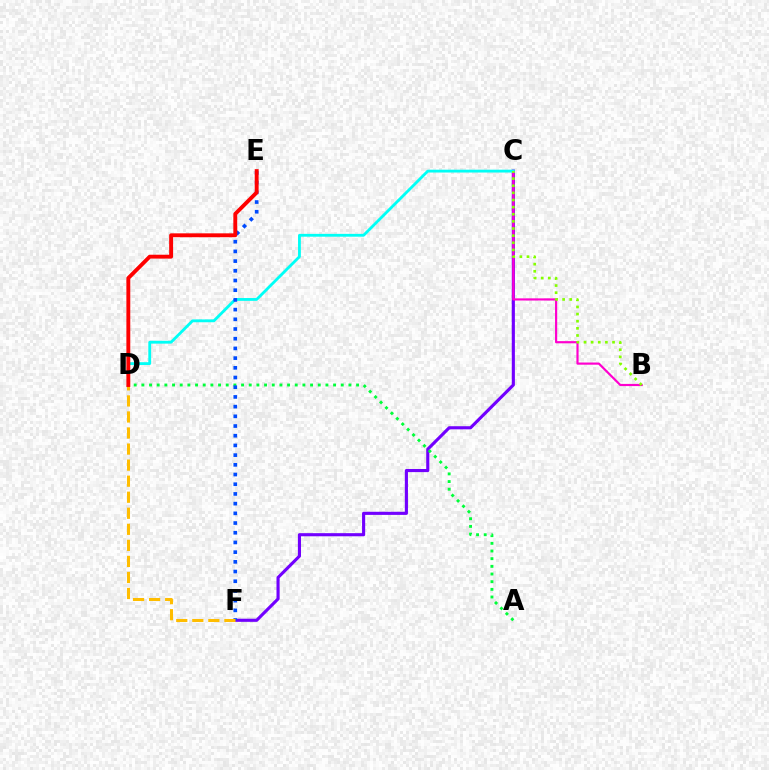{('C', 'F'): [{'color': '#7200ff', 'line_style': 'solid', 'thickness': 2.25}], ('B', 'C'): [{'color': '#ff00cf', 'line_style': 'solid', 'thickness': 1.57}, {'color': '#84ff00', 'line_style': 'dotted', 'thickness': 1.94}], ('C', 'D'): [{'color': '#00fff6', 'line_style': 'solid', 'thickness': 2.04}], ('A', 'D'): [{'color': '#00ff39', 'line_style': 'dotted', 'thickness': 2.08}], ('E', 'F'): [{'color': '#004bff', 'line_style': 'dotted', 'thickness': 2.64}], ('D', 'F'): [{'color': '#ffbd00', 'line_style': 'dashed', 'thickness': 2.18}], ('D', 'E'): [{'color': '#ff0000', 'line_style': 'solid', 'thickness': 2.8}]}